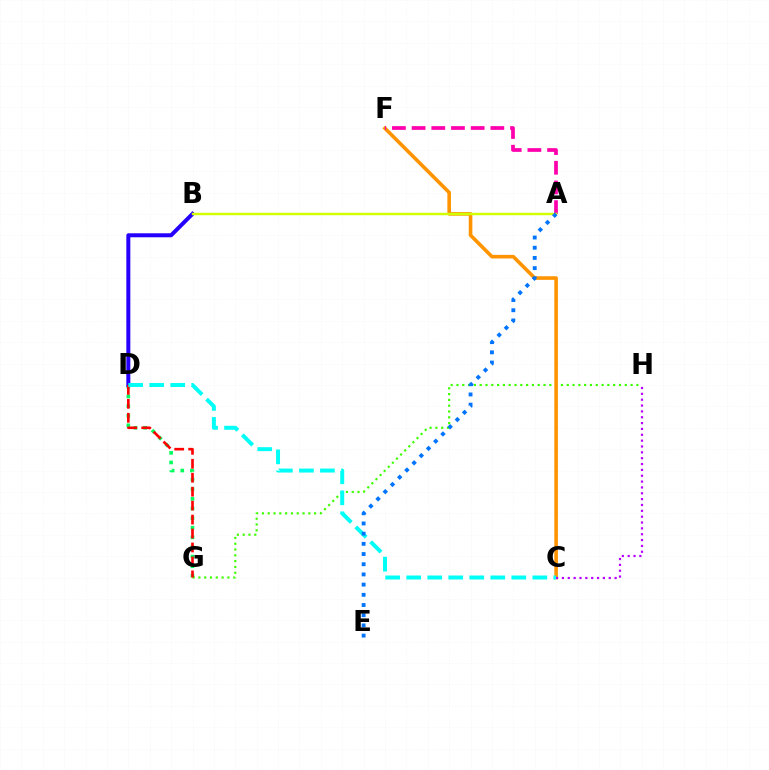{('D', 'G'): [{'color': '#00ff5c', 'line_style': 'dotted', 'thickness': 2.62}, {'color': '#ff0000', 'line_style': 'dashed', 'thickness': 1.9}], ('B', 'D'): [{'color': '#2500ff', 'line_style': 'solid', 'thickness': 2.87}], ('G', 'H'): [{'color': '#3dff00', 'line_style': 'dotted', 'thickness': 1.58}], ('C', 'F'): [{'color': '#ff9400', 'line_style': 'solid', 'thickness': 2.59}], ('C', 'H'): [{'color': '#b900ff', 'line_style': 'dotted', 'thickness': 1.59}], ('A', 'F'): [{'color': '#ff00ac', 'line_style': 'dashed', 'thickness': 2.67}], ('A', 'B'): [{'color': '#d1ff00', 'line_style': 'solid', 'thickness': 1.75}], ('C', 'D'): [{'color': '#00fff6', 'line_style': 'dashed', 'thickness': 2.86}], ('A', 'E'): [{'color': '#0074ff', 'line_style': 'dotted', 'thickness': 2.77}]}